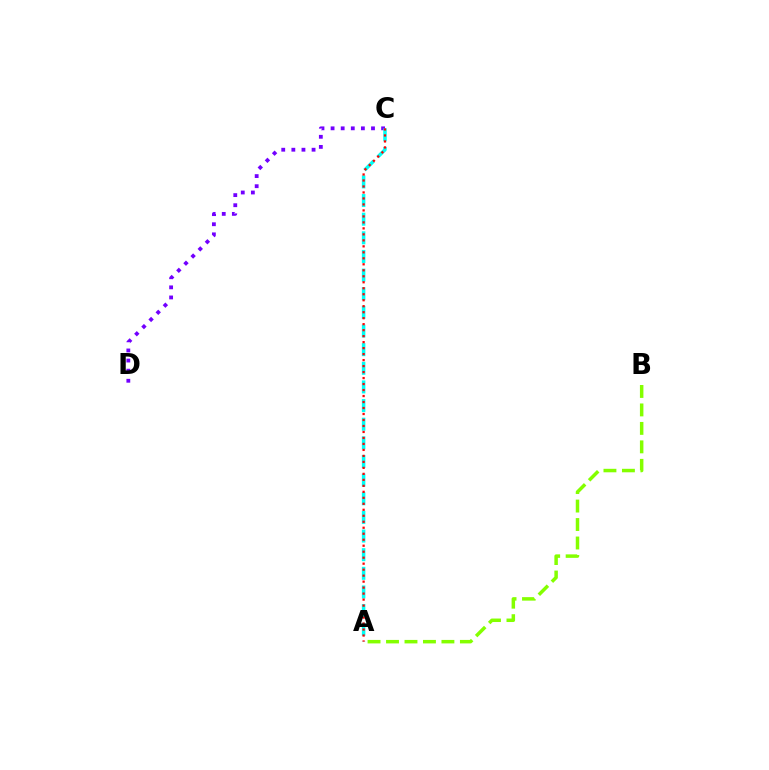{('C', 'D'): [{'color': '#7200ff', 'line_style': 'dotted', 'thickness': 2.75}], ('A', 'B'): [{'color': '#84ff00', 'line_style': 'dashed', 'thickness': 2.51}], ('A', 'C'): [{'color': '#00fff6', 'line_style': 'dashed', 'thickness': 2.53}, {'color': '#ff0000', 'line_style': 'dotted', 'thickness': 1.63}]}